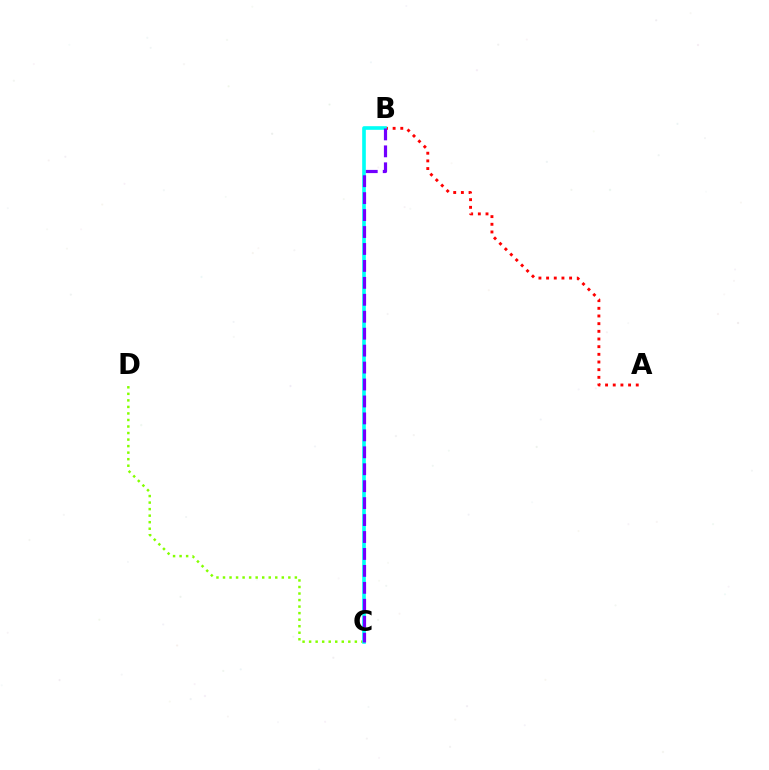{('C', 'D'): [{'color': '#84ff00', 'line_style': 'dotted', 'thickness': 1.78}], ('A', 'B'): [{'color': '#ff0000', 'line_style': 'dotted', 'thickness': 2.08}], ('B', 'C'): [{'color': '#00fff6', 'line_style': 'solid', 'thickness': 2.62}, {'color': '#7200ff', 'line_style': 'dashed', 'thickness': 2.3}]}